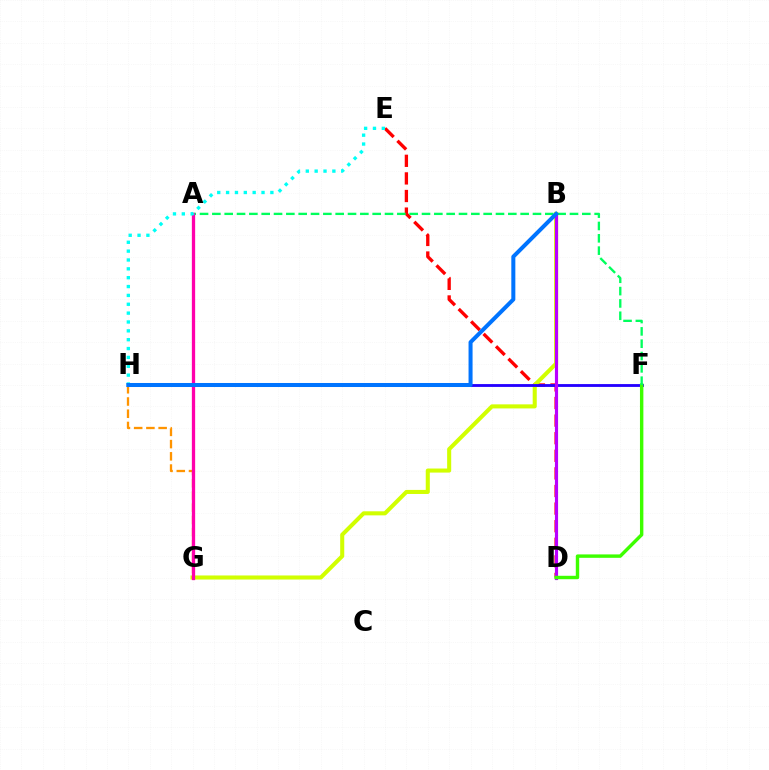{('D', 'E'): [{'color': '#ff0000', 'line_style': 'dashed', 'thickness': 2.39}], ('B', 'G'): [{'color': '#d1ff00', 'line_style': 'solid', 'thickness': 2.93}], ('F', 'H'): [{'color': '#2500ff', 'line_style': 'solid', 'thickness': 2.04}], ('B', 'D'): [{'color': '#b900ff', 'line_style': 'solid', 'thickness': 2.26}], ('D', 'F'): [{'color': '#3dff00', 'line_style': 'solid', 'thickness': 2.46}], ('A', 'F'): [{'color': '#00ff5c', 'line_style': 'dashed', 'thickness': 1.68}], ('G', 'H'): [{'color': '#ff9400', 'line_style': 'dashed', 'thickness': 1.66}], ('A', 'G'): [{'color': '#ff00ac', 'line_style': 'solid', 'thickness': 2.37}], ('E', 'H'): [{'color': '#00fff6', 'line_style': 'dotted', 'thickness': 2.41}], ('B', 'H'): [{'color': '#0074ff', 'line_style': 'solid', 'thickness': 2.9}]}